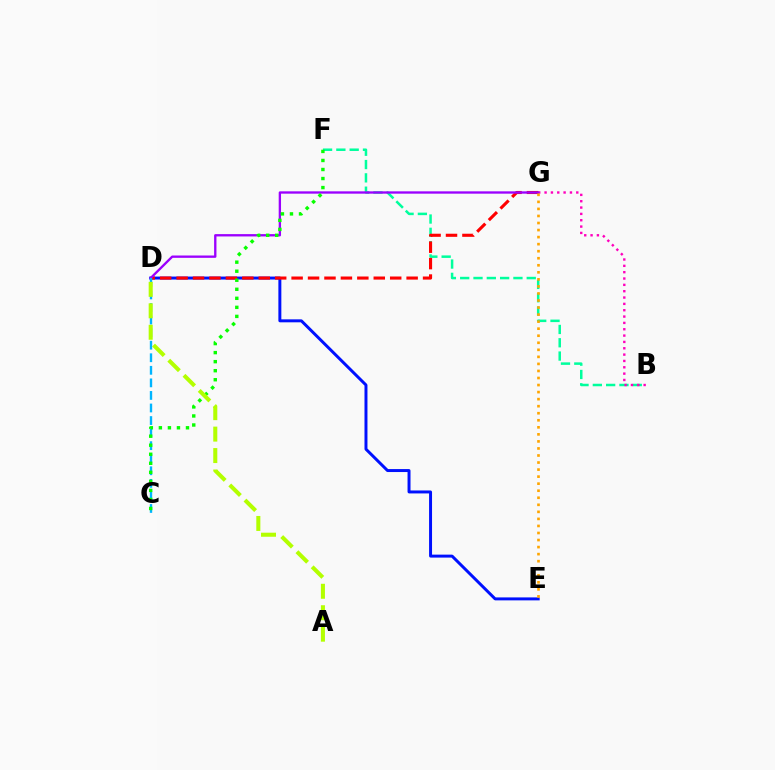{('B', 'F'): [{'color': '#00ff9d', 'line_style': 'dashed', 'thickness': 1.81}], ('B', 'G'): [{'color': '#ff00bd', 'line_style': 'dotted', 'thickness': 1.72}], ('D', 'E'): [{'color': '#0010ff', 'line_style': 'solid', 'thickness': 2.14}], ('D', 'G'): [{'color': '#ff0000', 'line_style': 'dashed', 'thickness': 2.23}, {'color': '#9b00ff', 'line_style': 'solid', 'thickness': 1.68}], ('C', 'D'): [{'color': '#00b5ff', 'line_style': 'dashed', 'thickness': 1.71}], ('E', 'G'): [{'color': '#ffa500', 'line_style': 'dotted', 'thickness': 1.91}], ('C', 'F'): [{'color': '#08ff00', 'line_style': 'dotted', 'thickness': 2.46}], ('A', 'D'): [{'color': '#b3ff00', 'line_style': 'dashed', 'thickness': 2.91}]}